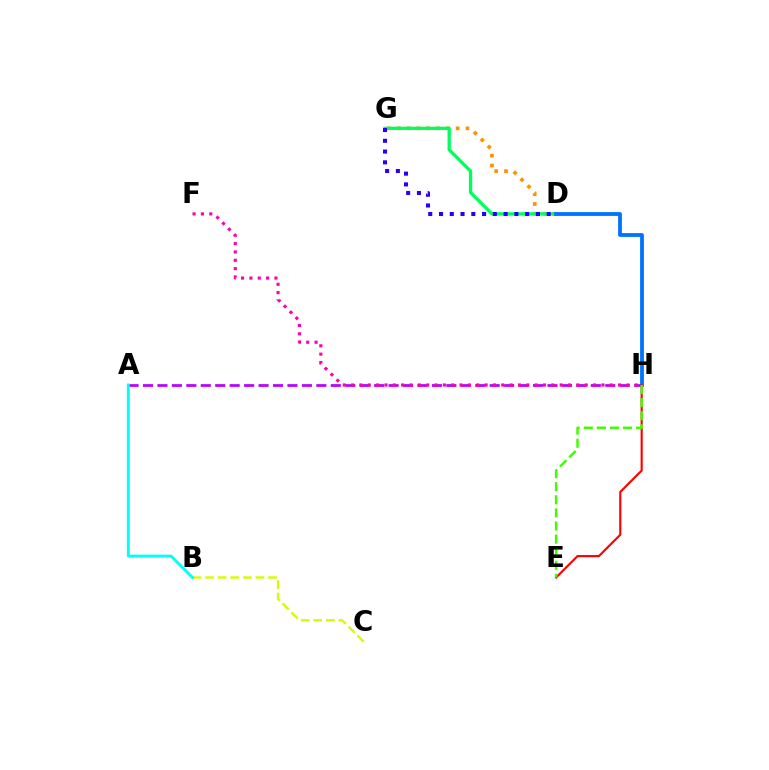{('A', 'H'): [{'color': '#b900ff', 'line_style': 'dashed', 'thickness': 1.96}], ('D', 'G'): [{'color': '#ff9400', 'line_style': 'dotted', 'thickness': 2.67}, {'color': '#00ff5c', 'line_style': 'solid', 'thickness': 2.38}, {'color': '#2500ff', 'line_style': 'dotted', 'thickness': 2.93}], ('D', 'H'): [{'color': '#0074ff', 'line_style': 'solid', 'thickness': 2.74}], ('F', 'H'): [{'color': '#ff00ac', 'line_style': 'dotted', 'thickness': 2.27}], ('B', 'C'): [{'color': '#d1ff00', 'line_style': 'dashed', 'thickness': 1.71}], ('E', 'H'): [{'color': '#ff0000', 'line_style': 'solid', 'thickness': 1.54}, {'color': '#3dff00', 'line_style': 'dashed', 'thickness': 1.78}], ('A', 'B'): [{'color': '#00fff6', 'line_style': 'solid', 'thickness': 2.12}]}